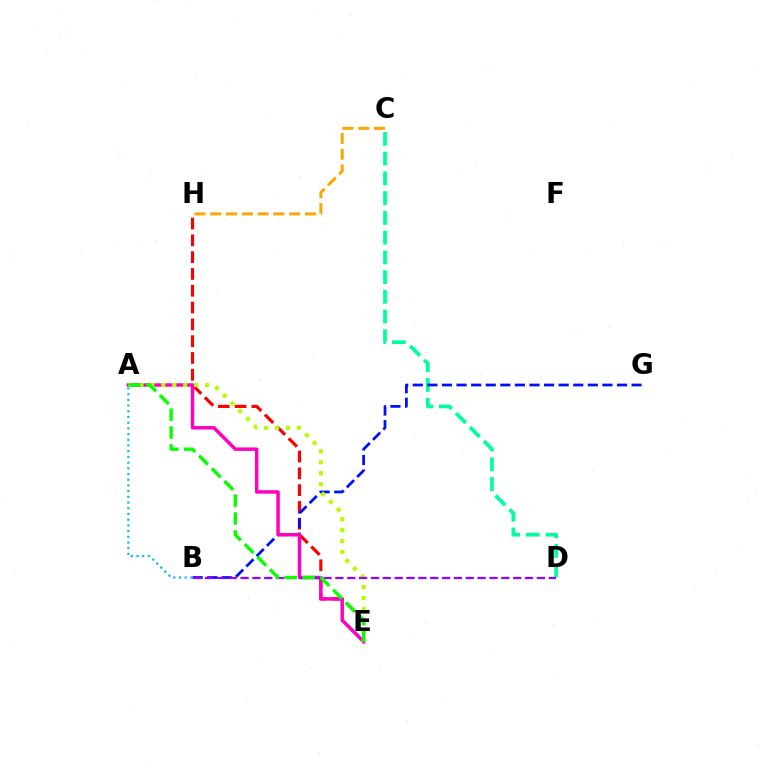{('E', 'H'): [{'color': '#ff0000', 'line_style': 'dashed', 'thickness': 2.28}], ('C', 'D'): [{'color': '#00ff9d', 'line_style': 'dashed', 'thickness': 2.68}], ('B', 'G'): [{'color': '#0010ff', 'line_style': 'dashed', 'thickness': 1.98}], ('A', 'E'): [{'color': '#ff00bd', 'line_style': 'solid', 'thickness': 2.49}, {'color': '#b3ff00', 'line_style': 'dotted', 'thickness': 2.98}, {'color': '#08ff00', 'line_style': 'dashed', 'thickness': 2.43}], ('A', 'B'): [{'color': '#00b5ff', 'line_style': 'dotted', 'thickness': 1.55}], ('B', 'D'): [{'color': '#9b00ff', 'line_style': 'dashed', 'thickness': 1.61}], ('C', 'H'): [{'color': '#ffa500', 'line_style': 'dashed', 'thickness': 2.14}]}